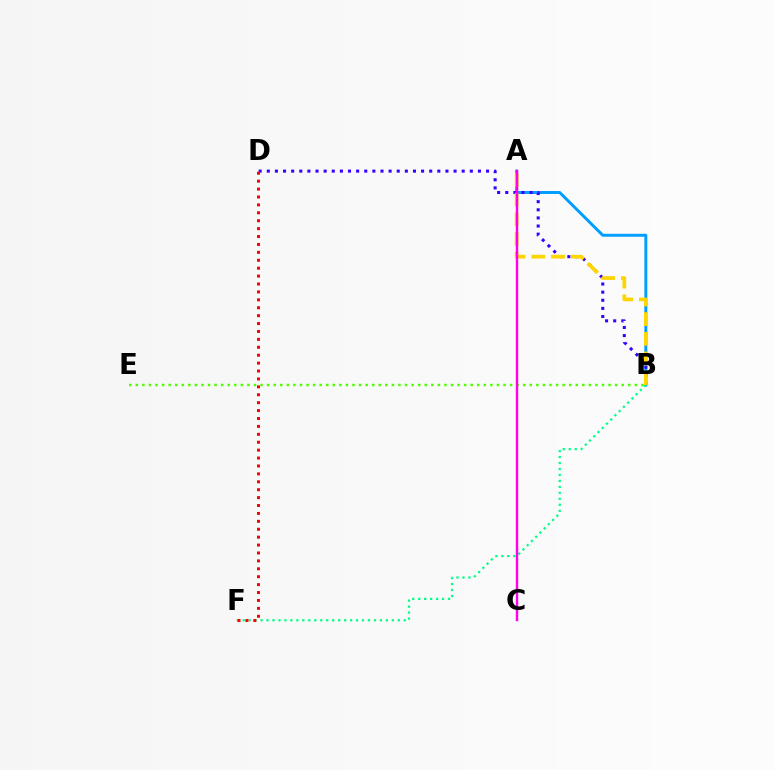{('A', 'B'): [{'color': '#009eff', 'line_style': 'solid', 'thickness': 2.12}, {'color': '#ffd500', 'line_style': 'dashed', 'thickness': 2.67}], ('B', 'D'): [{'color': '#3700ff', 'line_style': 'dotted', 'thickness': 2.21}], ('B', 'E'): [{'color': '#4fff00', 'line_style': 'dotted', 'thickness': 1.78}], ('B', 'F'): [{'color': '#00ff86', 'line_style': 'dotted', 'thickness': 1.62}], ('D', 'F'): [{'color': '#ff0000', 'line_style': 'dotted', 'thickness': 2.15}], ('A', 'C'): [{'color': '#ff00ed', 'line_style': 'solid', 'thickness': 1.74}]}